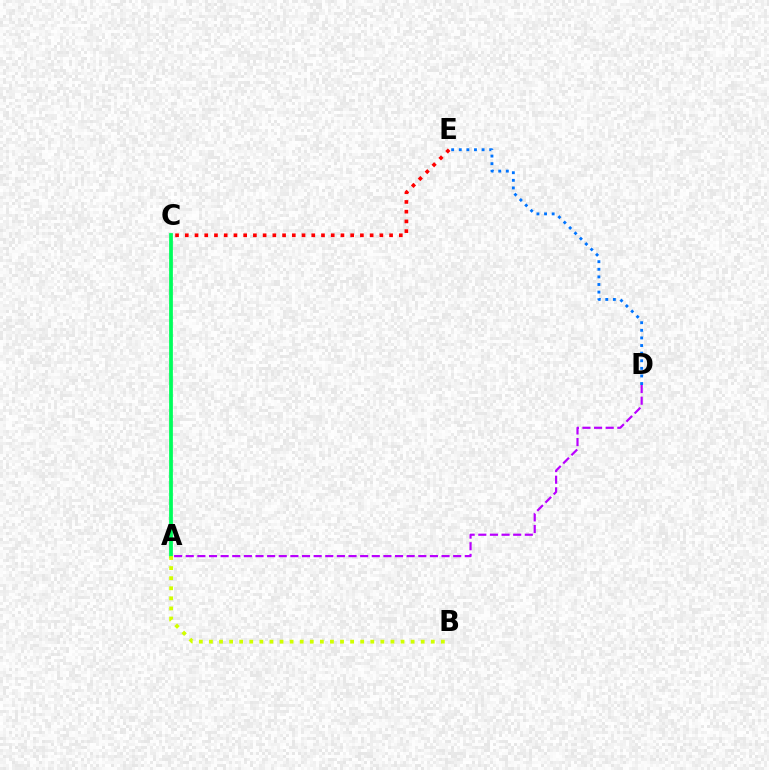{('A', 'C'): [{'color': '#00ff5c', 'line_style': 'solid', 'thickness': 2.7}], ('A', 'B'): [{'color': '#d1ff00', 'line_style': 'dotted', 'thickness': 2.74}], ('D', 'E'): [{'color': '#0074ff', 'line_style': 'dotted', 'thickness': 2.07}], ('C', 'E'): [{'color': '#ff0000', 'line_style': 'dotted', 'thickness': 2.64}], ('A', 'D'): [{'color': '#b900ff', 'line_style': 'dashed', 'thickness': 1.58}]}